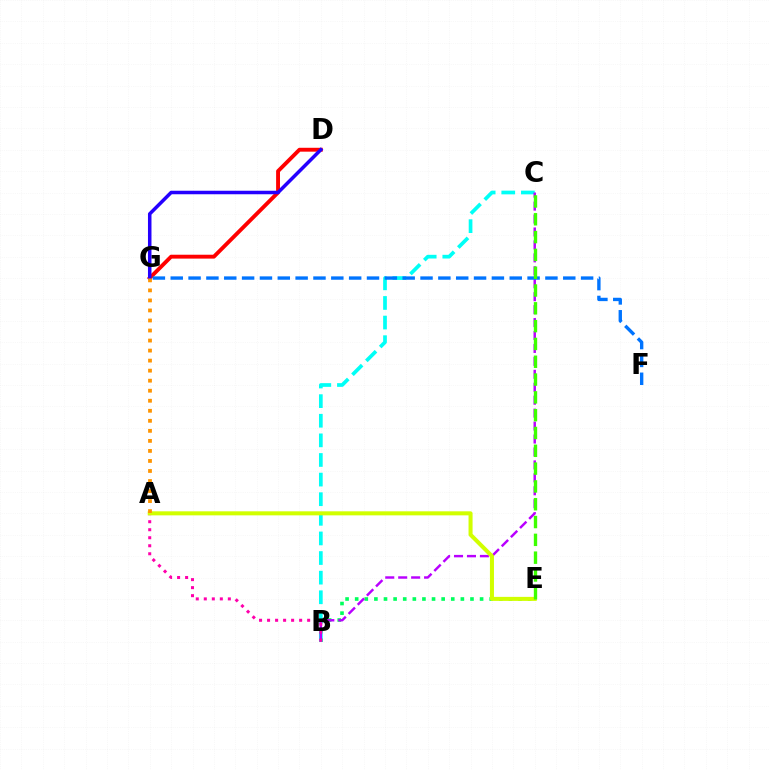{('D', 'G'): [{'color': '#ff0000', 'line_style': 'solid', 'thickness': 2.8}, {'color': '#2500ff', 'line_style': 'solid', 'thickness': 2.53}], ('B', 'E'): [{'color': '#00ff5c', 'line_style': 'dotted', 'thickness': 2.61}], ('B', 'C'): [{'color': '#00fff6', 'line_style': 'dashed', 'thickness': 2.66}, {'color': '#b900ff', 'line_style': 'dashed', 'thickness': 1.76}], ('A', 'B'): [{'color': '#ff00ac', 'line_style': 'dotted', 'thickness': 2.18}], ('F', 'G'): [{'color': '#0074ff', 'line_style': 'dashed', 'thickness': 2.42}], ('A', 'E'): [{'color': '#d1ff00', 'line_style': 'solid', 'thickness': 2.91}], ('A', 'G'): [{'color': '#ff9400', 'line_style': 'dotted', 'thickness': 2.73}], ('C', 'E'): [{'color': '#3dff00', 'line_style': 'dashed', 'thickness': 2.42}]}